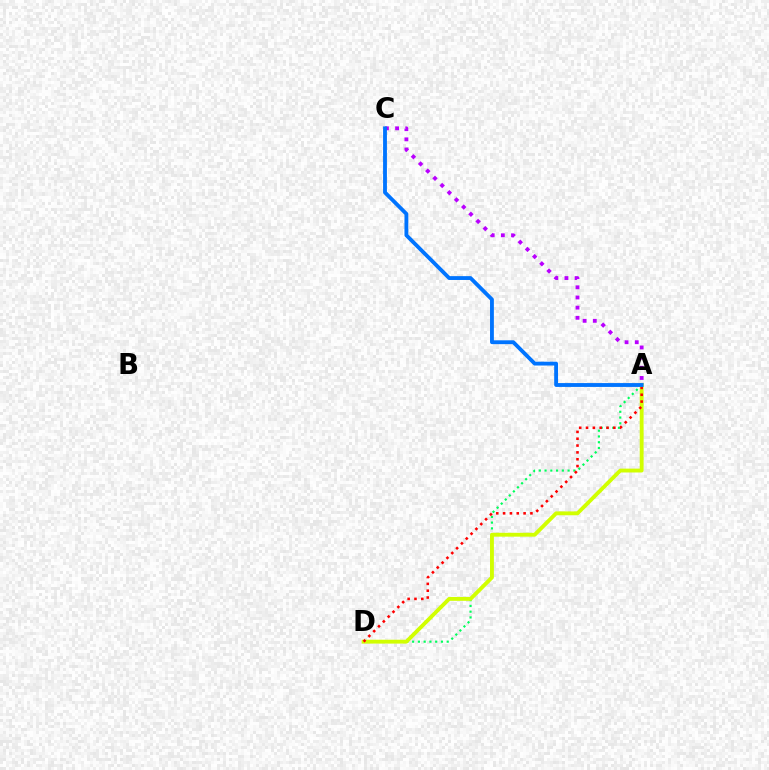{('A', 'D'): [{'color': '#00ff5c', 'line_style': 'dotted', 'thickness': 1.56}, {'color': '#d1ff00', 'line_style': 'solid', 'thickness': 2.78}, {'color': '#ff0000', 'line_style': 'dotted', 'thickness': 1.86}], ('A', 'C'): [{'color': '#b900ff', 'line_style': 'dotted', 'thickness': 2.76}, {'color': '#0074ff', 'line_style': 'solid', 'thickness': 2.77}]}